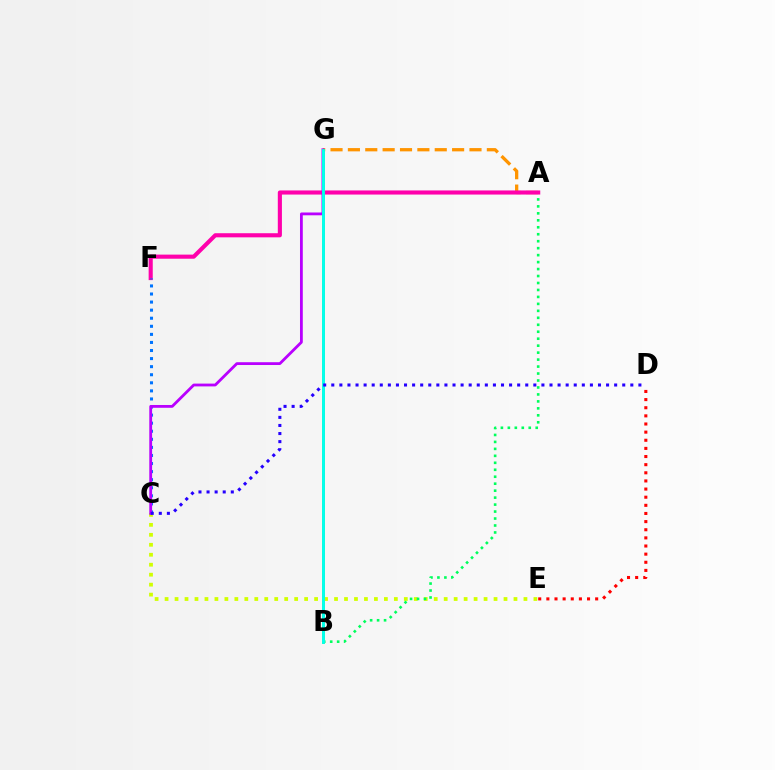{('C', 'E'): [{'color': '#d1ff00', 'line_style': 'dotted', 'thickness': 2.71}], ('A', 'B'): [{'color': '#00ff5c', 'line_style': 'dotted', 'thickness': 1.89}], ('D', 'E'): [{'color': '#ff0000', 'line_style': 'dotted', 'thickness': 2.21}], ('A', 'G'): [{'color': '#ff9400', 'line_style': 'dashed', 'thickness': 2.36}], ('A', 'F'): [{'color': '#ff00ac', 'line_style': 'solid', 'thickness': 2.96}], ('C', 'F'): [{'color': '#0074ff', 'line_style': 'dotted', 'thickness': 2.19}], ('C', 'G'): [{'color': '#b900ff', 'line_style': 'solid', 'thickness': 2.02}], ('B', 'G'): [{'color': '#3dff00', 'line_style': 'solid', 'thickness': 1.9}, {'color': '#00fff6', 'line_style': 'solid', 'thickness': 2.0}], ('C', 'D'): [{'color': '#2500ff', 'line_style': 'dotted', 'thickness': 2.2}]}